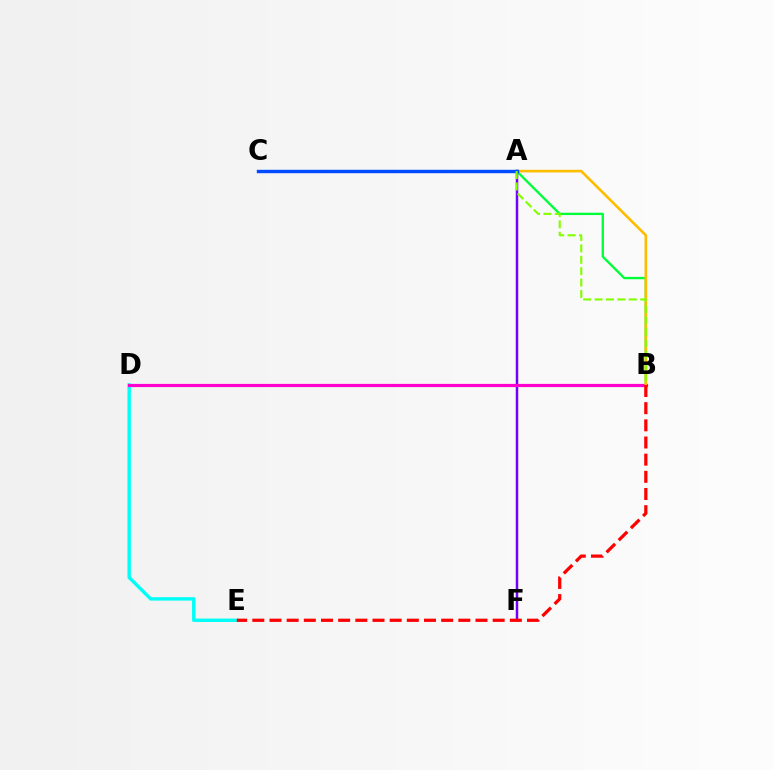{('A', 'B'): [{'color': '#00ff39', 'line_style': 'solid', 'thickness': 1.69}, {'color': '#ffbd00', 'line_style': 'solid', 'thickness': 1.9}, {'color': '#84ff00', 'line_style': 'dashed', 'thickness': 1.55}], ('A', 'F'): [{'color': '#7200ff', 'line_style': 'solid', 'thickness': 1.79}], ('D', 'E'): [{'color': '#00fff6', 'line_style': 'solid', 'thickness': 2.45}], ('B', 'D'): [{'color': '#ff00cf', 'line_style': 'solid', 'thickness': 2.3}], ('B', 'E'): [{'color': '#ff0000', 'line_style': 'dashed', 'thickness': 2.33}], ('A', 'C'): [{'color': '#004bff', 'line_style': 'solid', 'thickness': 2.46}]}